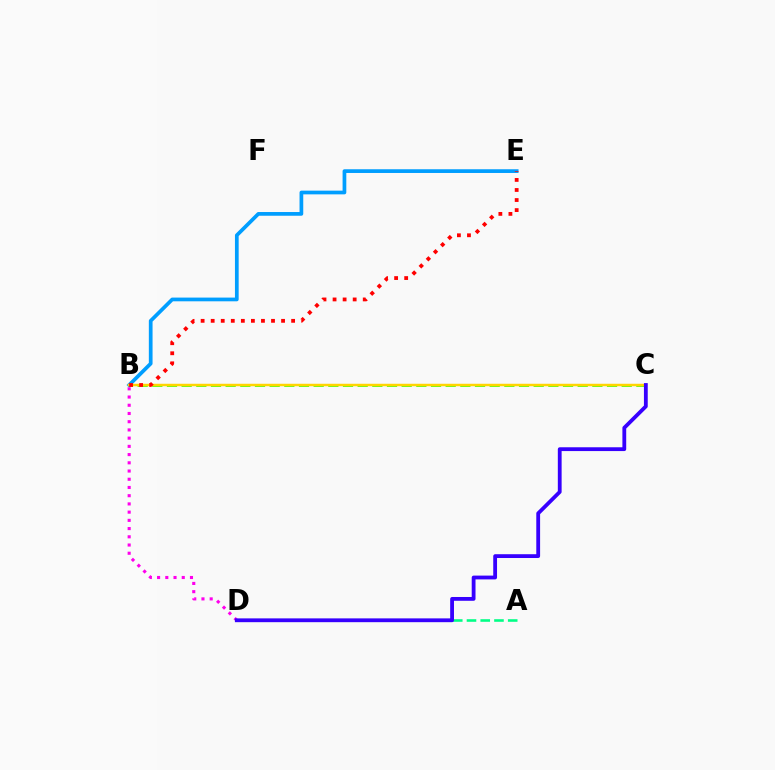{('A', 'D'): [{'color': '#00ff86', 'line_style': 'dashed', 'thickness': 1.87}], ('B', 'D'): [{'color': '#ff00ed', 'line_style': 'dotted', 'thickness': 2.23}], ('B', 'C'): [{'color': '#4fff00', 'line_style': 'dashed', 'thickness': 1.99}, {'color': '#ffd500', 'line_style': 'solid', 'thickness': 1.77}], ('B', 'E'): [{'color': '#009eff', 'line_style': 'solid', 'thickness': 2.68}, {'color': '#ff0000', 'line_style': 'dotted', 'thickness': 2.73}], ('C', 'D'): [{'color': '#3700ff', 'line_style': 'solid', 'thickness': 2.74}]}